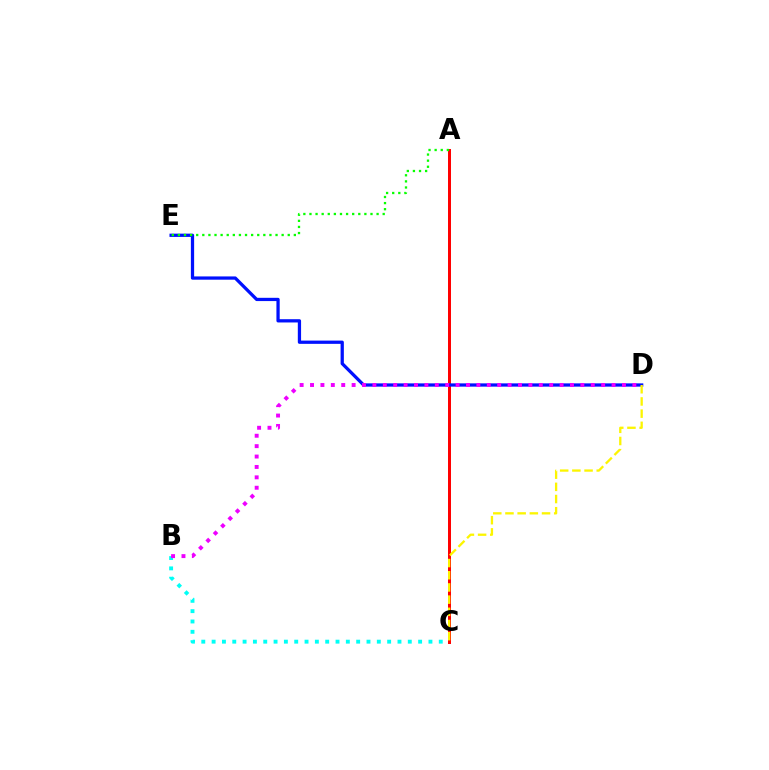{('A', 'C'): [{'color': '#ff0000', 'line_style': 'solid', 'thickness': 2.15}], ('D', 'E'): [{'color': '#0010ff', 'line_style': 'solid', 'thickness': 2.35}], ('C', 'D'): [{'color': '#fcf500', 'line_style': 'dashed', 'thickness': 1.66}], ('B', 'C'): [{'color': '#00fff6', 'line_style': 'dotted', 'thickness': 2.81}], ('A', 'E'): [{'color': '#08ff00', 'line_style': 'dotted', 'thickness': 1.66}], ('B', 'D'): [{'color': '#ee00ff', 'line_style': 'dotted', 'thickness': 2.83}]}